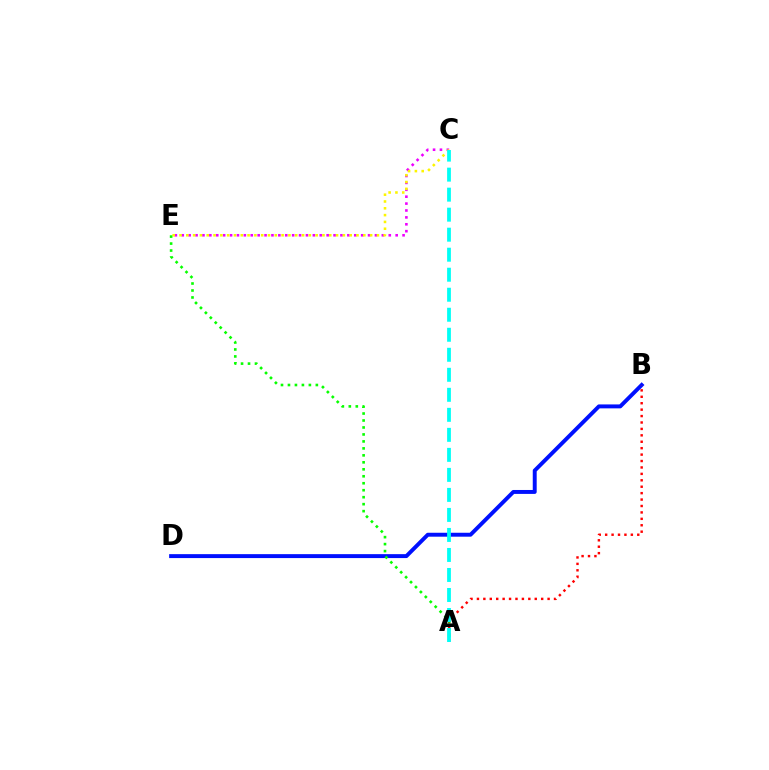{('C', 'E'): [{'color': '#ee00ff', 'line_style': 'dotted', 'thickness': 1.87}, {'color': '#fcf500', 'line_style': 'dotted', 'thickness': 1.85}], ('B', 'D'): [{'color': '#0010ff', 'line_style': 'solid', 'thickness': 2.83}], ('A', 'E'): [{'color': '#08ff00', 'line_style': 'dotted', 'thickness': 1.89}], ('A', 'B'): [{'color': '#ff0000', 'line_style': 'dotted', 'thickness': 1.75}], ('A', 'C'): [{'color': '#00fff6', 'line_style': 'dashed', 'thickness': 2.72}]}